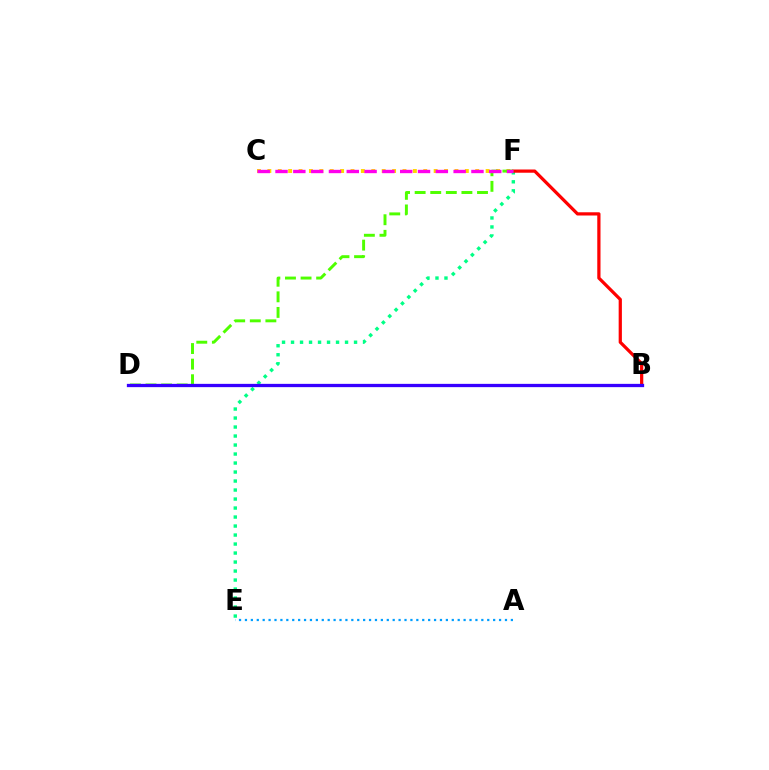{('A', 'E'): [{'color': '#009eff', 'line_style': 'dotted', 'thickness': 1.61}], ('C', 'F'): [{'color': '#ffd500', 'line_style': 'dotted', 'thickness': 2.82}, {'color': '#ff00ed', 'line_style': 'dashed', 'thickness': 2.42}], ('E', 'F'): [{'color': '#00ff86', 'line_style': 'dotted', 'thickness': 2.45}], ('B', 'F'): [{'color': '#ff0000', 'line_style': 'solid', 'thickness': 2.32}], ('D', 'F'): [{'color': '#4fff00', 'line_style': 'dashed', 'thickness': 2.12}], ('B', 'D'): [{'color': '#3700ff', 'line_style': 'solid', 'thickness': 2.36}]}